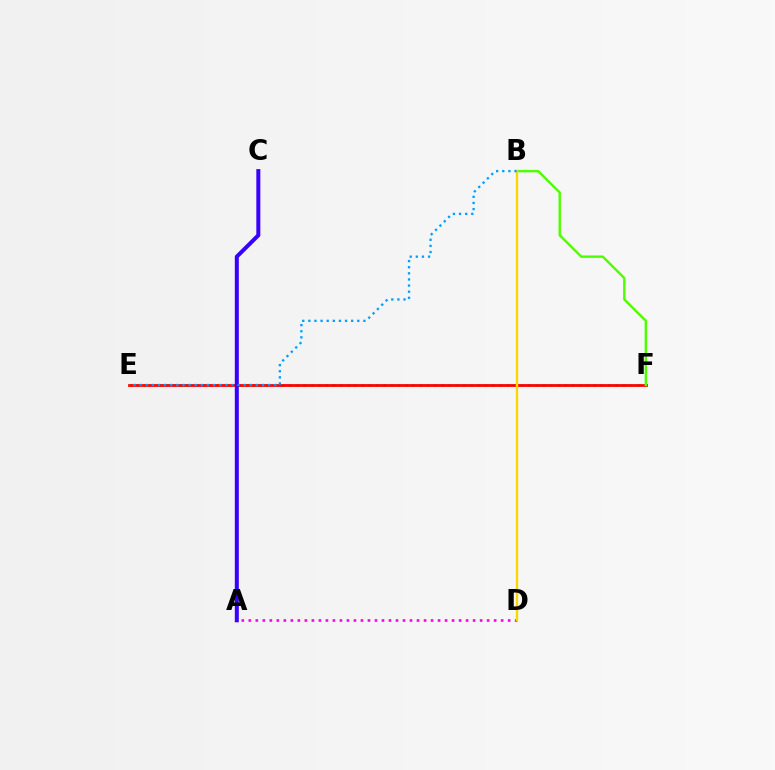{('E', 'F'): [{'color': '#00ff86', 'line_style': 'dotted', 'thickness': 1.97}, {'color': '#ff0000', 'line_style': 'solid', 'thickness': 1.99}], ('A', 'D'): [{'color': '#ff00ed', 'line_style': 'dotted', 'thickness': 1.9}], ('B', 'F'): [{'color': '#4fff00', 'line_style': 'solid', 'thickness': 1.75}], ('A', 'C'): [{'color': '#3700ff', 'line_style': 'solid', 'thickness': 2.89}], ('B', 'D'): [{'color': '#ffd500', 'line_style': 'solid', 'thickness': 1.7}], ('B', 'E'): [{'color': '#009eff', 'line_style': 'dotted', 'thickness': 1.66}]}